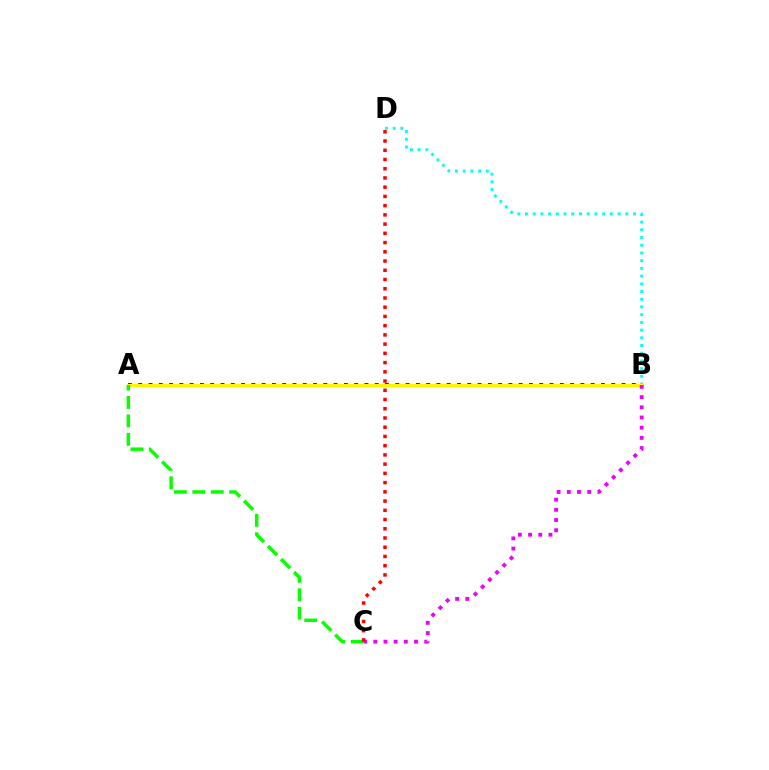{('A', 'B'): [{'color': '#0010ff', 'line_style': 'dotted', 'thickness': 2.79}, {'color': '#fcf500', 'line_style': 'solid', 'thickness': 2.22}], ('B', 'D'): [{'color': '#00fff6', 'line_style': 'dotted', 'thickness': 2.1}], ('B', 'C'): [{'color': '#ee00ff', 'line_style': 'dotted', 'thickness': 2.77}], ('A', 'C'): [{'color': '#08ff00', 'line_style': 'dashed', 'thickness': 2.5}], ('C', 'D'): [{'color': '#ff0000', 'line_style': 'dotted', 'thickness': 2.51}]}